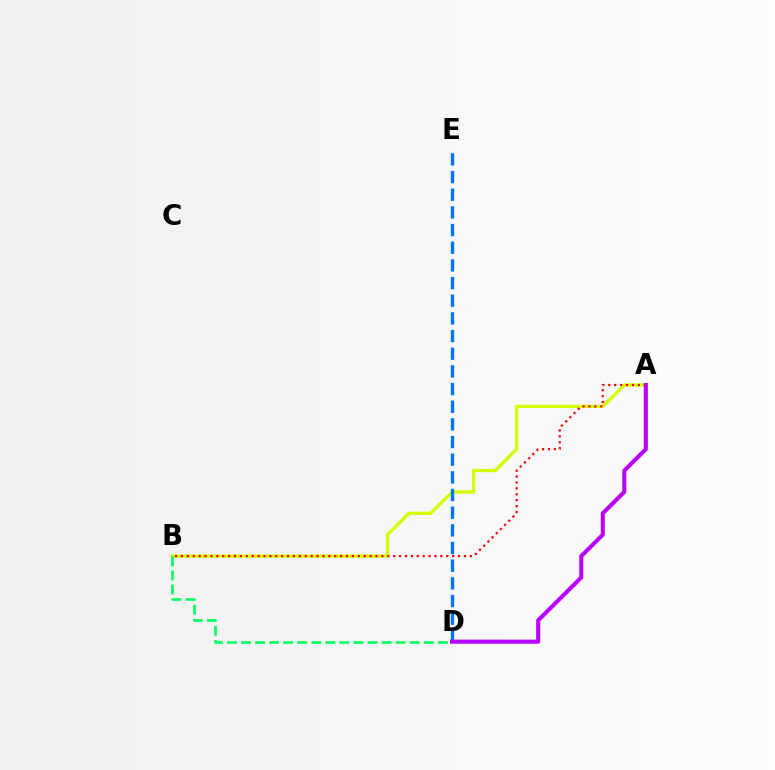{('A', 'B'): [{'color': '#d1ff00', 'line_style': 'solid', 'thickness': 2.37}, {'color': '#ff0000', 'line_style': 'dotted', 'thickness': 1.6}], ('D', 'E'): [{'color': '#0074ff', 'line_style': 'dashed', 'thickness': 2.4}], ('B', 'D'): [{'color': '#00ff5c', 'line_style': 'dashed', 'thickness': 1.91}], ('A', 'D'): [{'color': '#b900ff', 'line_style': 'solid', 'thickness': 2.93}]}